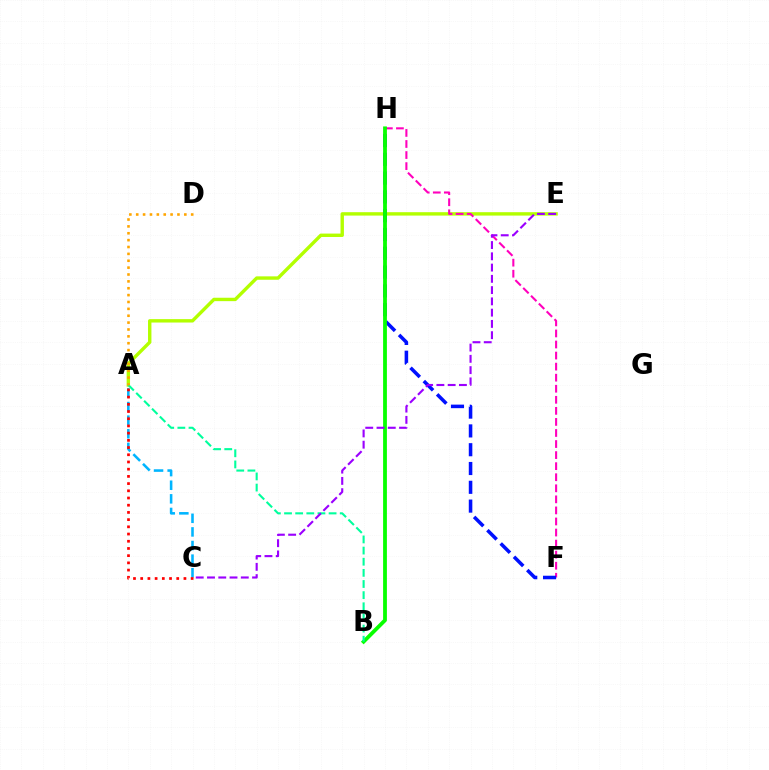{('A', 'E'): [{'color': '#b3ff00', 'line_style': 'solid', 'thickness': 2.45}], ('F', 'H'): [{'color': '#ff00bd', 'line_style': 'dashed', 'thickness': 1.5}, {'color': '#0010ff', 'line_style': 'dashed', 'thickness': 2.55}], ('B', 'H'): [{'color': '#08ff00', 'line_style': 'solid', 'thickness': 2.73}], ('A', 'B'): [{'color': '#00ff9d', 'line_style': 'dashed', 'thickness': 1.51}], ('C', 'E'): [{'color': '#9b00ff', 'line_style': 'dashed', 'thickness': 1.53}], ('A', 'C'): [{'color': '#00b5ff', 'line_style': 'dashed', 'thickness': 1.85}, {'color': '#ff0000', 'line_style': 'dotted', 'thickness': 1.96}], ('A', 'D'): [{'color': '#ffa500', 'line_style': 'dotted', 'thickness': 1.87}]}